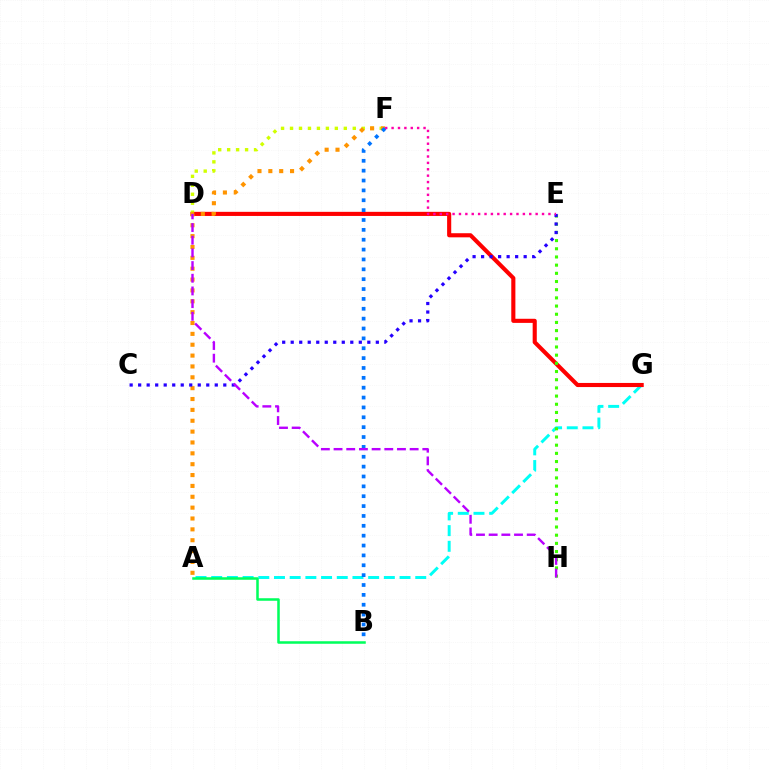{('A', 'G'): [{'color': '#00fff6', 'line_style': 'dashed', 'thickness': 2.13}], ('D', 'G'): [{'color': '#ff0000', 'line_style': 'solid', 'thickness': 2.96}], ('D', 'F'): [{'color': '#d1ff00', 'line_style': 'dotted', 'thickness': 2.44}], ('E', 'H'): [{'color': '#3dff00', 'line_style': 'dotted', 'thickness': 2.22}], ('A', 'F'): [{'color': '#ff9400', 'line_style': 'dotted', 'thickness': 2.95}], ('A', 'B'): [{'color': '#00ff5c', 'line_style': 'solid', 'thickness': 1.82}], ('B', 'F'): [{'color': '#0074ff', 'line_style': 'dotted', 'thickness': 2.68}], ('C', 'E'): [{'color': '#2500ff', 'line_style': 'dotted', 'thickness': 2.31}], ('D', 'H'): [{'color': '#b900ff', 'line_style': 'dashed', 'thickness': 1.72}], ('E', 'F'): [{'color': '#ff00ac', 'line_style': 'dotted', 'thickness': 1.74}]}